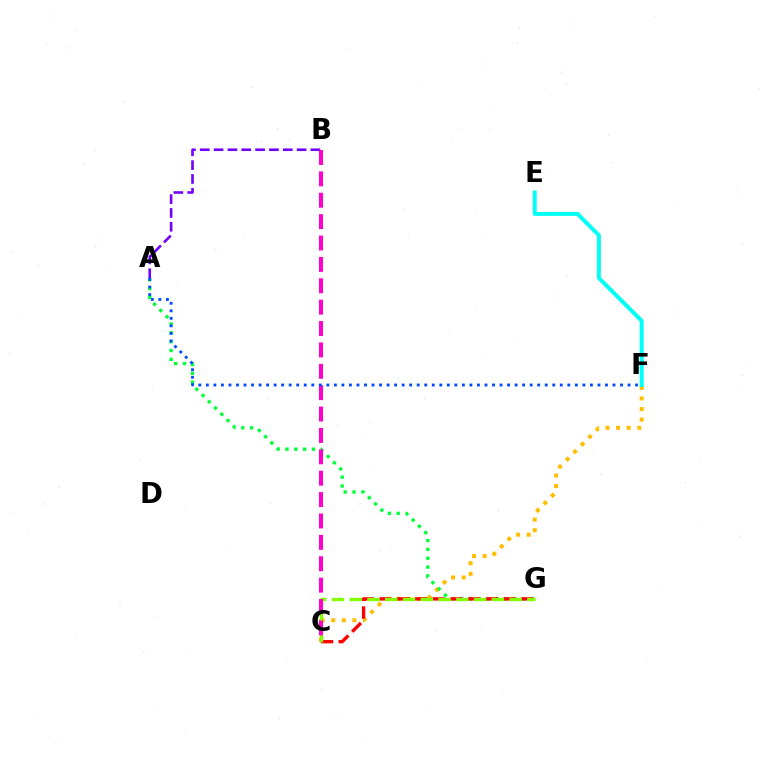{('A', 'B'): [{'color': '#7200ff', 'line_style': 'dashed', 'thickness': 1.88}], ('C', 'F'): [{'color': '#ffbd00', 'line_style': 'dotted', 'thickness': 2.88}], ('A', 'G'): [{'color': '#00ff39', 'line_style': 'dotted', 'thickness': 2.4}], ('C', 'G'): [{'color': '#ff0000', 'line_style': 'dashed', 'thickness': 2.41}, {'color': '#84ff00', 'line_style': 'dashed', 'thickness': 2.41}], ('E', 'F'): [{'color': '#00fff6', 'line_style': 'solid', 'thickness': 2.86}], ('B', 'C'): [{'color': '#ff00cf', 'line_style': 'dashed', 'thickness': 2.9}], ('A', 'F'): [{'color': '#004bff', 'line_style': 'dotted', 'thickness': 2.05}]}